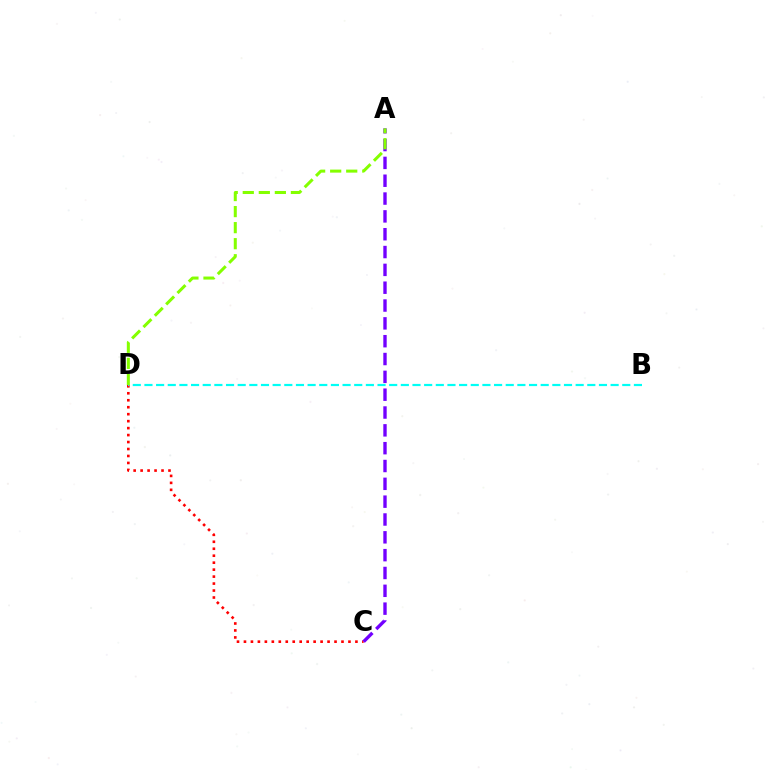{('C', 'D'): [{'color': '#ff0000', 'line_style': 'dotted', 'thickness': 1.89}], ('B', 'D'): [{'color': '#00fff6', 'line_style': 'dashed', 'thickness': 1.58}], ('A', 'C'): [{'color': '#7200ff', 'line_style': 'dashed', 'thickness': 2.42}], ('A', 'D'): [{'color': '#84ff00', 'line_style': 'dashed', 'thickness': 2.18}]}